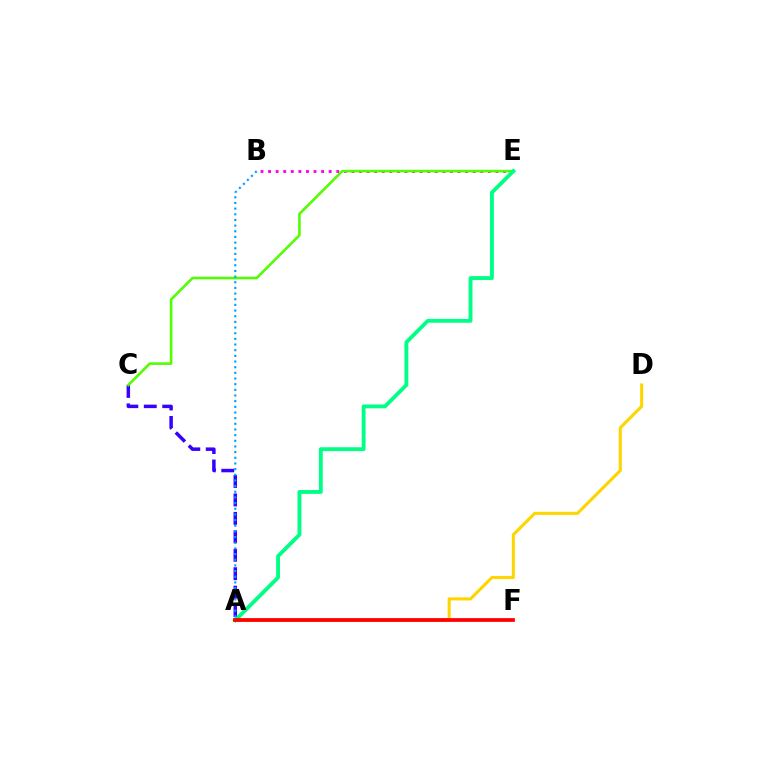{('B', 'E'): [{'color': '#ff00ed', 'line_style': 'dotted', 'thickness': 2.06}], ('A', 'D'): [{'color': '#ffd500', 'line_style': 'solid', 'thickness': 2.23}], ('A', 'C'): [{'color': '#3700ff', 'line_style': 'dashed', 'thickness': 2.51}], ('C', 'E'): [{'color': '#4fff00', 'line_style': 'solid', 'thickness': 1.85}], ('A', 'E'): [{'color': '#00ff86', 'line_style': 'solid', 'thickness': 2.77}], ('A', 'F'): [{'color': '#ff0000', 'line_style': 'solid', 'thickness': 2.69}], ('A', 'B'): [{'color': '#009eff', 'line_style': 'dotted', 'thickness': 1.54}]}